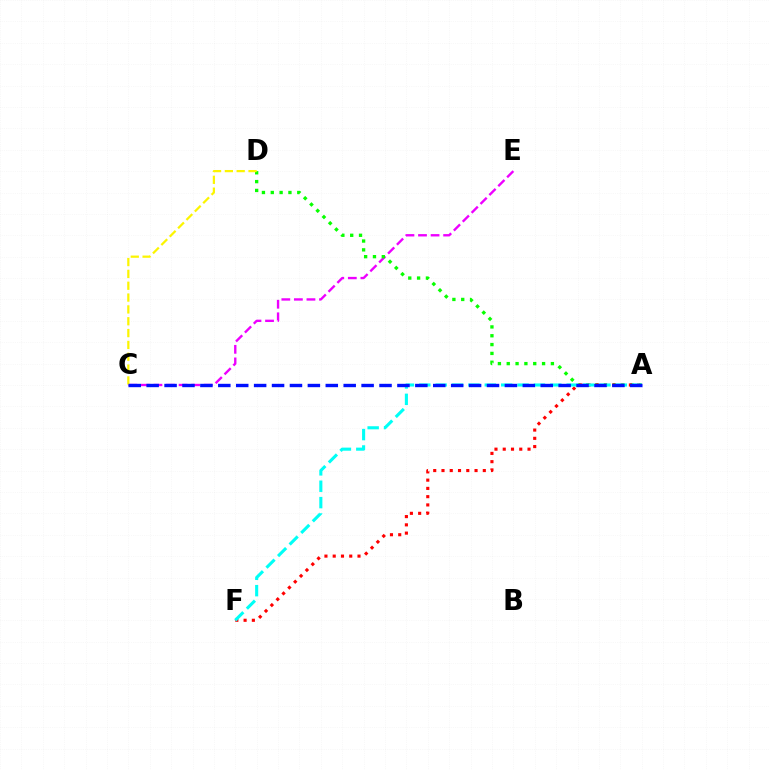{('C', 'E'): [{'color': '#ee00ff', 'line_style': 'dashed', 'thickness': 1.71}], ('A', 'D'): [{'color': '#08ff00', 'line_style': 'dotted', 'thickness': 2.4}], ('A', 'F'): [{'color': '#ff0000', 'line_style': 'dotted', 'thickness': 2.25}, {'color': '#00fff6', 'line_style': 'dashed', 'thickness': 2.22}], ('C', 'D'): [{'color': '#fcf500', 'line_style': 'dashed', 'thickness': 1.61}], ('A', 'C'): [{'color': '#0010ff', 'line_style': 'dashed', 'thickness': 2.43}]}